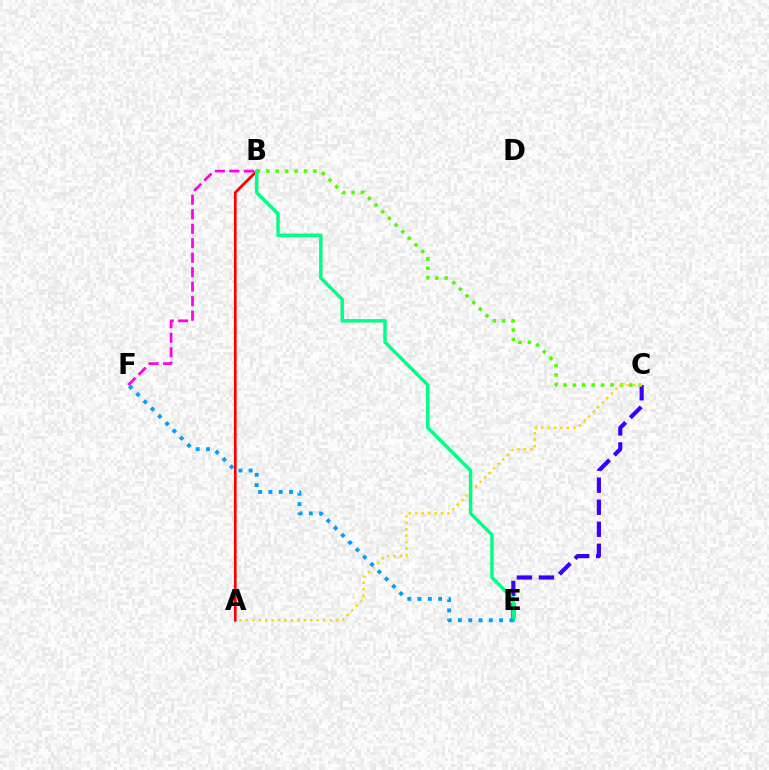{('C', 'E'): [{'color': '#3700ff', 'line_style': 'dashed', 'thickness': 2.99}], ('B', 'C'): [{'color': '#4fff00', 'line_style': 'dotted', 'thickness': 2.56}], ('A', 'C'): [{'color': '#ffd500', 'line_style': 'dotted', 'thickness': 1.75}], ('B', 'F'): [{'color': '#ff00ed', 'line_style': 'dashed', 'thickness': 1.97}], ('A', 'B'): [{'color': '#ff0000', 'line_style': 'solid', 'thickness': 1.97}], ('B', 'E'): [{'color': '#00ff86', 'line_style': 'solid', 'thickness': 2.5}], ('E', 'F'): [{'color': '#009eff', 'line_style': 'dotted', 'thickness': 2.8}]}